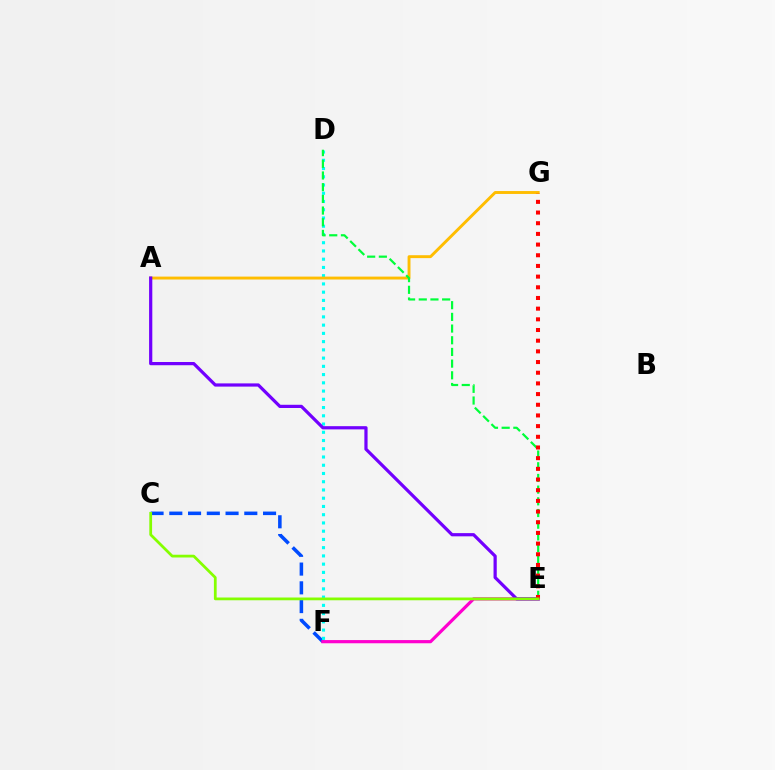{('C', 'F'): [{'color': '#004bff', 'line_style': 'dashed', 'thickness': 2.55}], ('D', 'F'): [{'color': '#00fff6', 'line_style': 'dotted', 'thickness': 2.24}], ('A', 'G'): [{'color': '#ffbd00', 'line_style': 'solid', 'thickness': 2.09}], ('D', 'E'): [{'color': '#00ff39', 'line_style': 'dashed', 'thickness': 1.59}], ('E', 'F'): [{'color': '#ff00cf', 'line_style': 'solid', 'thickness': 2.3}], ('A', 'E'): [{'color': '#7200ff', 'line_style': 'solid', 'thickness': 2.31}], ('E', 'G'): [{'color': '#ff0000', 'line_style': 'dotted', 'thickness': 2.9}], ('C', 'E'): [{'color': '#84ff00', 'line_style': 'solid', 'thickness': 1.99}]}